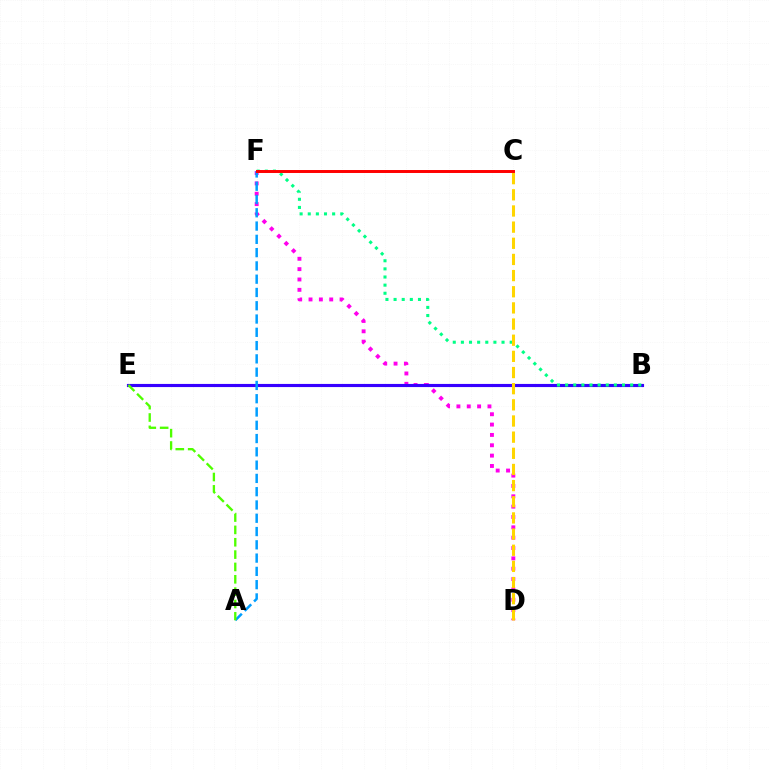{('D', 'F'): [{'color': '#ff00ed', 'line_style': 'dotted', 'thickness': 2.81}], ('B', 'E'): [{'color': '#3700ff', 'line_style': 'solid', 'thickness': 2.25}], ('B', 'F'): [{'color': '#00ff86', 'line_style': 'dotted', 'thickness': 2.21}], ('C', 'D'): [{'color': '#ffd500', 'line_style': 'dashed', 'thickness': 2.19}], ('A', 'F'): [{'color': '#009eff', 'line_style': 'dashed', 'thickness': 1.8}], ('C', 'F'): [{'color': '#ff0000', 'line_style': 'solid', 'thickness': 2.13}], ('A', 'E'): [{'color': '#4fff00', 'line_style': 'dashed', 'thickness': 1.68}]}